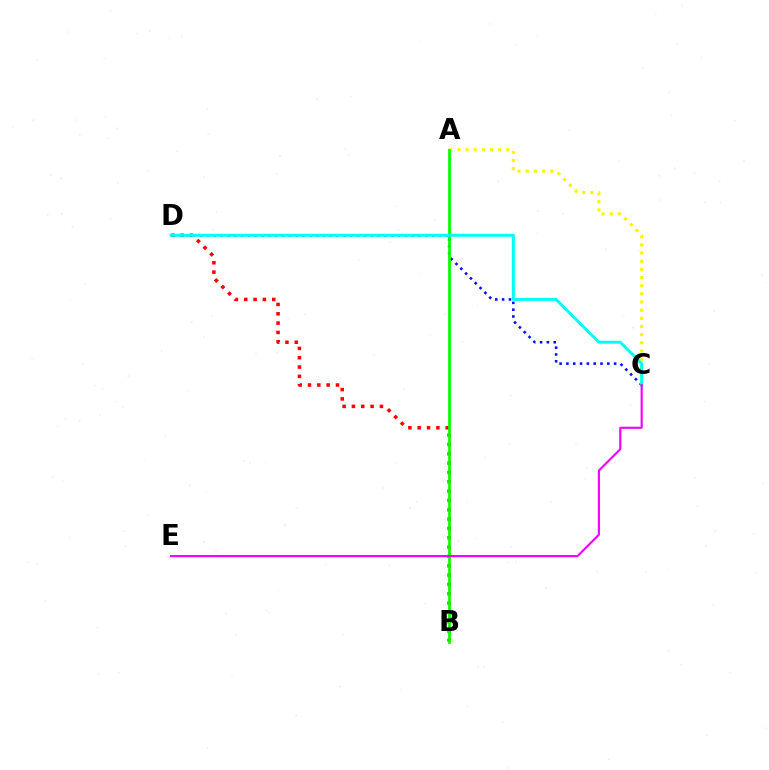{('C', 'D'): [{'color': '#0010ff', 'line_style': 'dotted', 'thickness': 1.85}, {'color': '#00fff6', 'line_style': 'solid', 'thickness': 2.14}], ('B', 'D'): [{'color': '#ff0000', 'line_style': 'dotted', 'thickness': 2.54}], ('A', 'C'): [{'color': '#fcf500', 'line_style': 'dotted', 'thickness': 2.22}], ('A', 'B'): [{'color': '#08ff00', 'line_style': 'solid', 'thickness': 1.99}], ('C', 'E'): [{'color': '#ee00ff', 'line_style': 'solid', 'thickness': 1.53}]}